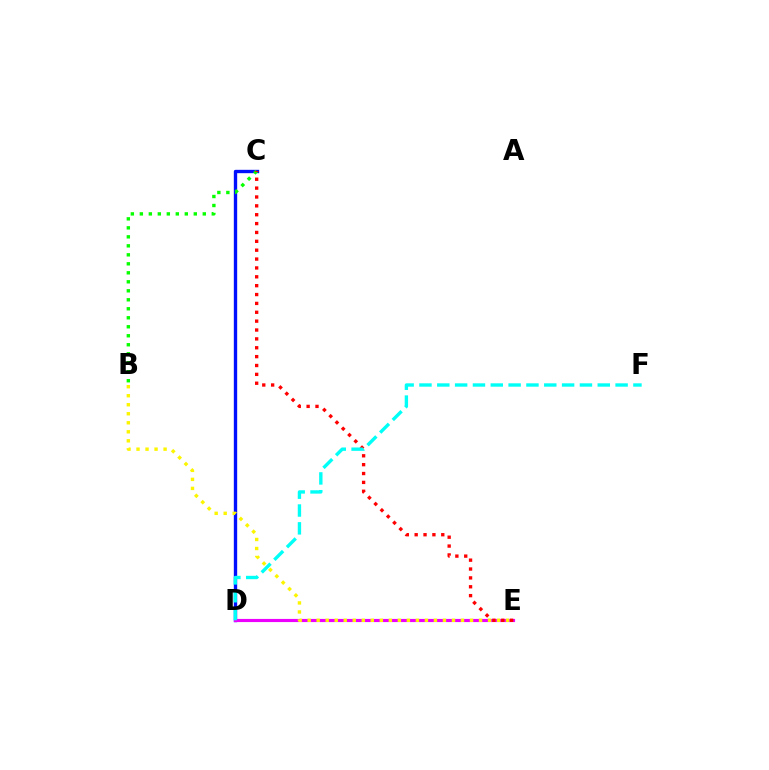{('C', 'D'): [{'color': '#0010ff', 'line_style': 'solid', 'thickness': 2.42}], ('D', 'E'): [{'color': '#ee00ff', 'line_style': 'solid', 'thickness': 2.27}], ('B', 'C'): [{'color': '#08ff00', 'line_style': 'dotted', 'thickness': 2.44}], ('C', 'E'): [{'color': '#ff0000', 'line_style': 'dotted', 'thickness': 2.41}], ('B', 'E'): [{'color': '#fcf500', 'line_style': 'dotted', 'thickness': 2.45}], ('D', 'F'): [{'color': '#00fff6', 'line_style': 'dashed', 'thickness': 2.42}]}